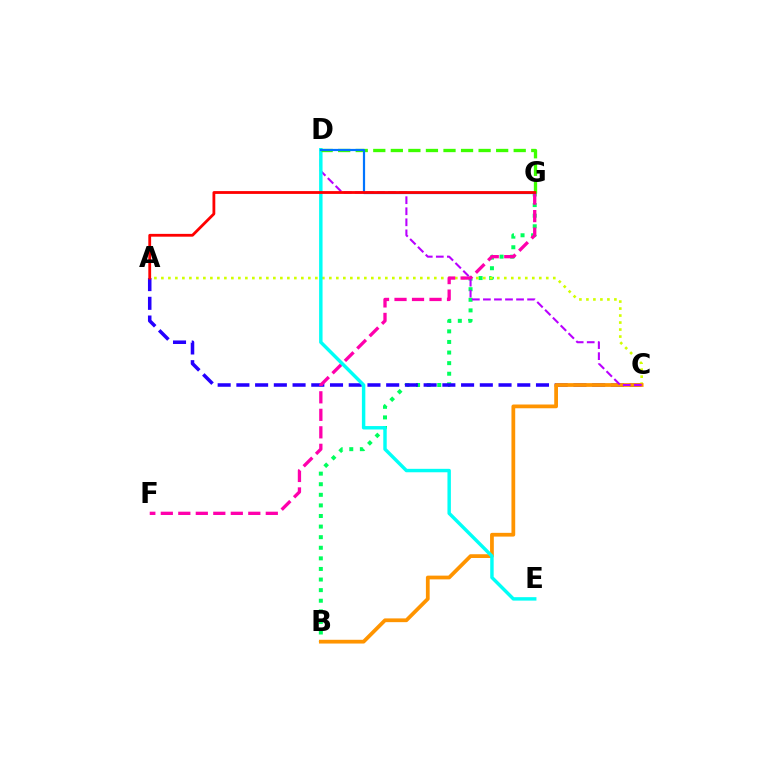{('B', 'G'): [{'color': '#00ff5c', 'line_style': 'dotted', 'thickness': 2.88}], ('A', 'C'): [{'color': '#2500ff', 'line_style': 'dashed', 'thickness': 2.54}, {'color': '#d1ff00', 'line_style': 'dotted', 'thickness': 1.9}], ('B', 'C'): [{'color': '#ff9400', 'line_style': 'solid', 'thickness': 2.7}], ('F', 'G'): [{'color': '#ff00ac', 'line_style': 'dashed', 'thickness': 2.38}], ('C', 'D'): [{'color': '#b900ff', 'line_style': 'dashed', 'thickness': 1.5}], ('D', 'E'): [{'color': '#00fff6', 'line_style': 'solid', 'thickness': 2.48}], ('D', 'G'): [{'color': '#3dff00', 'line_style': 'dashed', 'thickness': 2.38}, {'color': '#0074ff', 'line_style': 'solid', 'thickness': 1.59}], ('A', 'G'): [{'color': '#ff0000', 'line_style': 'solid', 'thickness': 2.02}]}